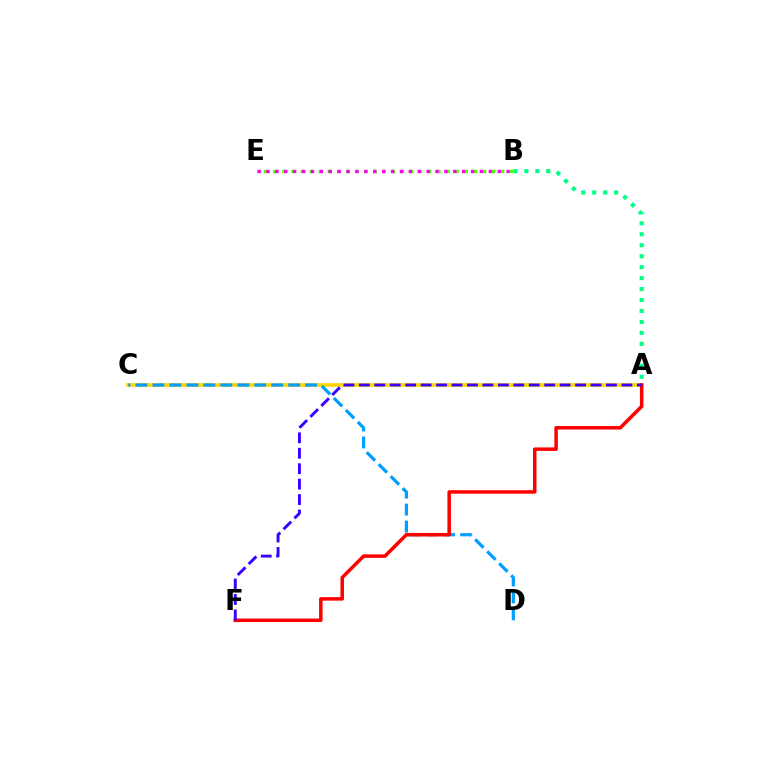{('A', 'C'): [{'color': '#ffd500', 'line_style': 'solid', 'thickness': 2.66}], ('A', 'B'): [{'color': '#00ff86', 'line_style': 'dotted', 'thickness': 2.98}], ('C', 'D'): [{'color': '#009eff', 'line_style': 'dashed', 'thickness': 2.31}], ('A', 'F'): [{'color': '#ff0000', 'line_style': 'solid', 'thickness': 2.53}, {'color': '#3700ff', 'line_style': 'dashed', 'thickness': 2.1}], ('B', 'E'): [{'color': '#4fff00', 'line_style': 'dotted', 'thickness': 2.48}, {'color': '#ff00ed', 'line_style': 'dotted', 'thickness': 2.42}]}